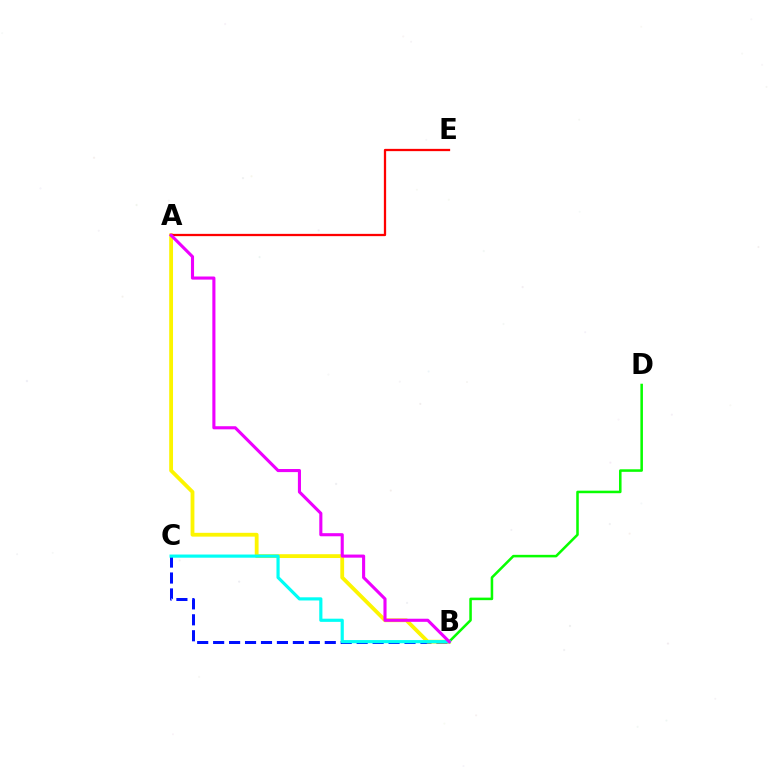{('B', 'C'): [{'color': '#0010ff', 'line_style': 'dashed', 'thickness': 2.17}, {'color': '#00fff6', 'line_style': 'solid', 'thickness': 2.28}], ('A', 'B'): [{'color': '#fcf500', 'line_style': 'solid', 'thickness': 2.74}, {'color': '#ee00ff', 'line_style': 'solid', 'thickness': 2.23}], ('B', 'D'): [{'color': '#08ff00', 'line_style': 'solid', 'thickness': 1.83}], ('A', 'E'): [{'color': '#ff0000', 'line_style': 'solid', 'thickness': 1.64}]}